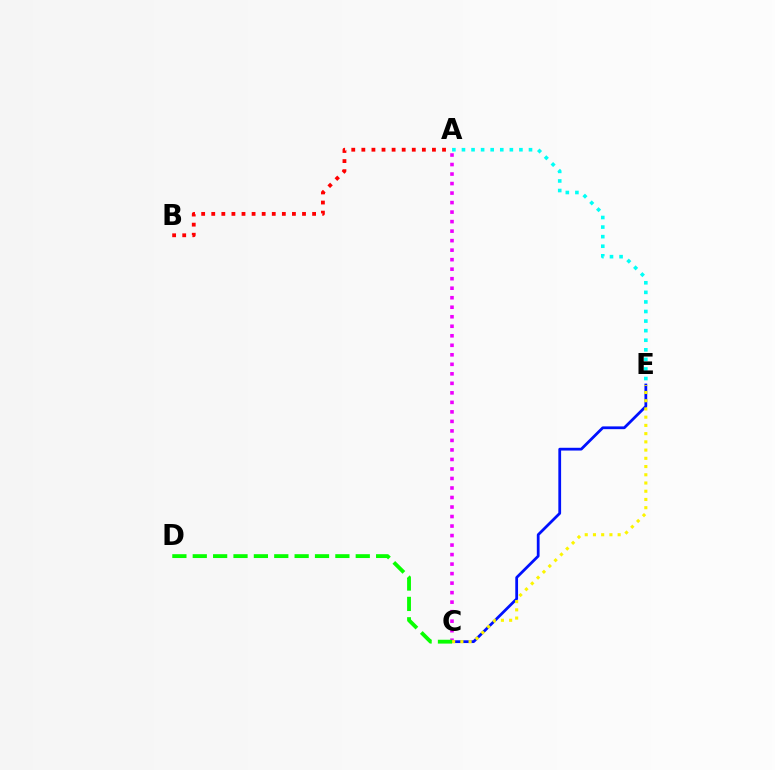{('A', 'B'): [{'color': '#ff0000', 'line_style': 'dotted', 'thickness': 2.74}], ('C', 'E'): [{'color': '#0010ff', 'line_style': 'solid', 'thickness': 1.99}, {'color': '#fcf500', 'line_style': 'dotted', 'thickness': 2.24}], ('A', 'C'): [{'color': '#ee00ff', 'line_style': 'dotted', 'thickness': 2.58}], ('A', 'E'): [{'color': '#00fff6', 'line_style': 'dotted', 'thickness': 2.6}], ('C', 'D'): [{'color': '#08ff00', 'line_style': 'dashed', 'thickness': 2.77}]}